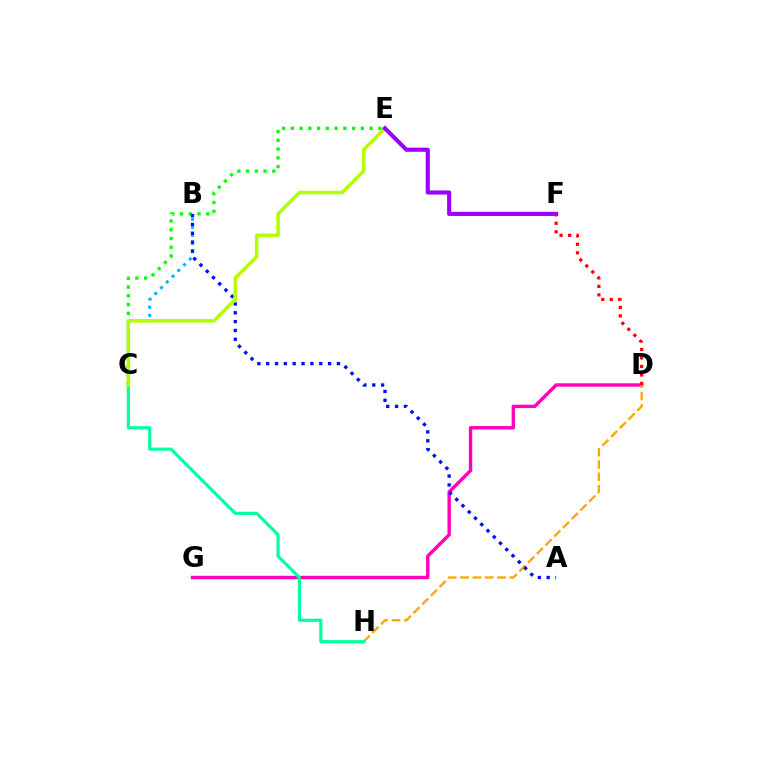{('C', 'E'): [{'color': '#08ff00', 'line_style': 'dotted', 'thickness': 2.38}, {'color': '#b3ff00', 'line_style': 'solid', 'thickness': 2.54}], ('B', 'C'): [{'color': '#00b5ff', 'line_style': 'dotted', 'thickness': 2.21}], ('D', 'G'): [{'color': '#ff00bd', 'line_style': 'solid', 'thickness': 2.45}], ('D', 'H'): [{'color': '#ffa500', 'line_style': 'dashed', 'thickness': 1.67}], ('C', 'H'): [{'color': '#00ff9d', 'line_style': 'solid', 'thickness': 2.26}], ('A', 'B'): [{'color': '#0010ff', 'line_style': 'dotted', 'thickness': 2.4}], ('D', 'F'): [{'color': '#ff0000', 'line_style': 'dotted', 'thickness': 2.31}], ('E', 'F'): [{'color': '#9b00ff', 'line_style': 'solid', 'thickness': 2.97}]}